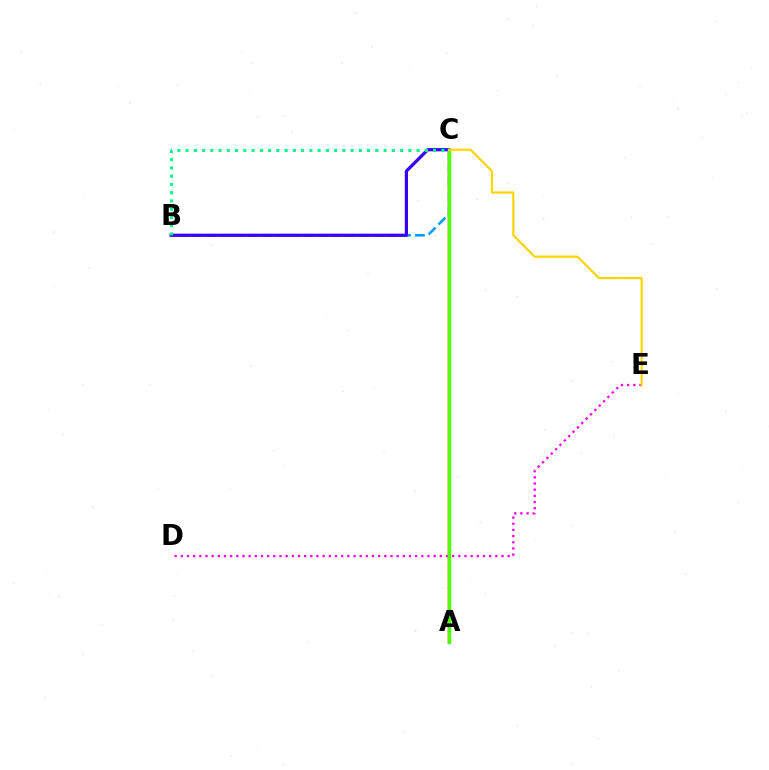{('A', 'C'): [{'color': '#ff0000', 'line_style': 'solid', 'thickness': 1.79}, {'color': '#4fff00', 'line_style': 'solid', 'thickness': 2.5}], ('B', 'C'): [{'color': '#009eff', 'line_style': 'dashed', 'thickness': 1.89}, {'color': '#3700ff', 'line_style': 'solid', 'thickness': 2.31}, {'color': '#00ff86', 'line_style': 'dotted', 'thickness': 2.24}], ('D', 'E'): [{'color': '#ff00ed', 'line_style': 'dotted', 'thickness': 1.68}], ('C', 'E'): [{'color': '#ffd500', 'line_style': 'solid', 'thickness': 1.56}]}